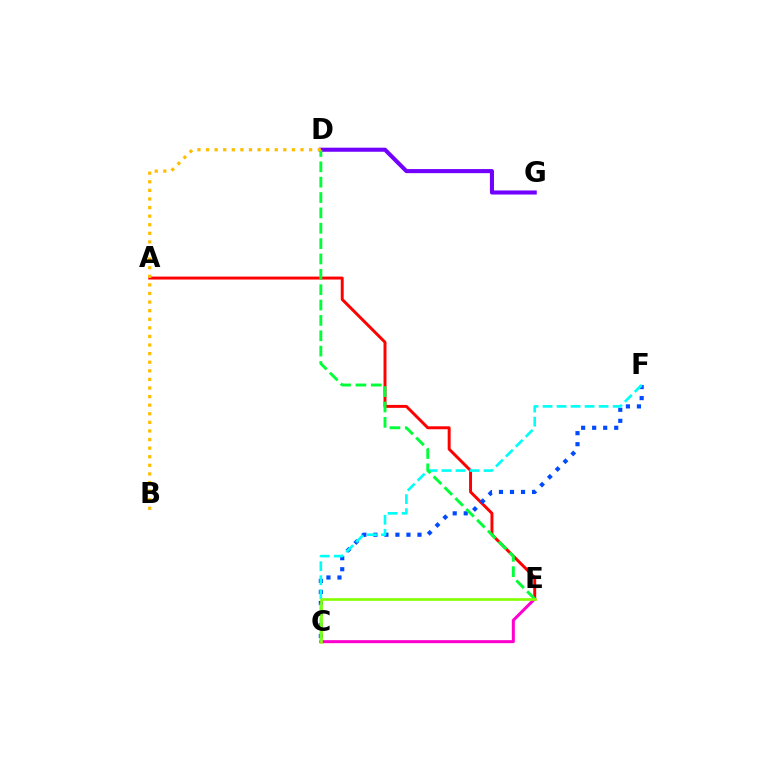{('A', 'E'): [{'color': '#ff0000', 'line_style': 'solid', 'thickness': 2.12}], ('C', 'E'): [{'color': '#ff00cf', 'line_style': 'solid', 'thickness': 2.18}, {'color': '#84ff00', 'line_style': 'solid', 'thickness': 1.91}], ('C', 'F'): [{'color': '#004bff', 'line_style': 'dotted', 'thickness': 3.0}, {'color': '#00fff6', 'line_style': 'dashed', 'thickness': 1.9}], ('D', 'G'): [{'color': '#7200ff', 'line_style': 'solid', 'thickness': 2.93}], ('D', 'E'): [{'color': '#00ff39', 'line_style': 'dashed', 'thickness': 2.09}], ('B', 'D'): [{'color': '#ffbd00', 'line_style': 'dotted', 'thickness': 2.33}]}